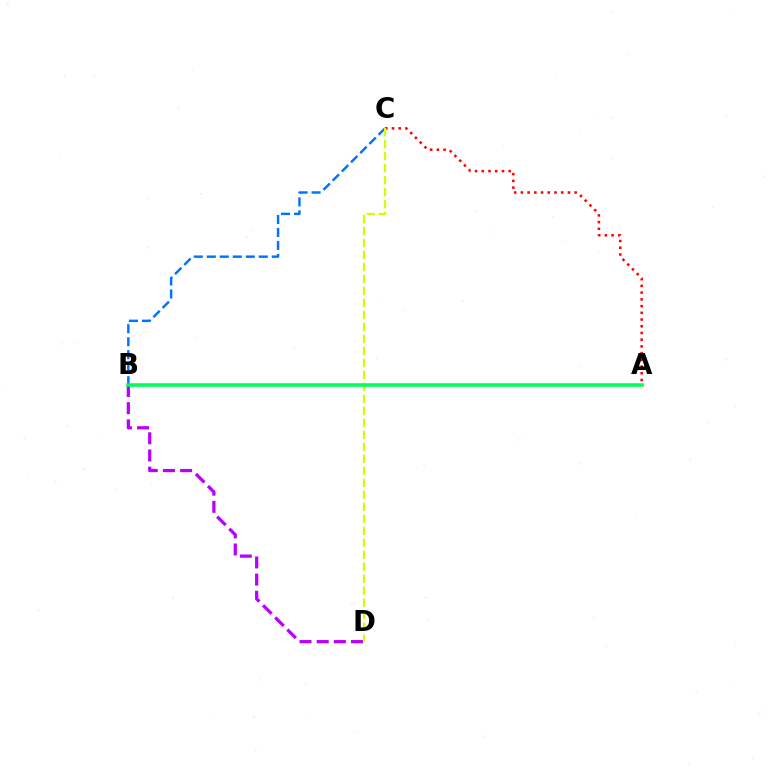{('B', 'C'): [{'color': '#0074ff', 'line_style': 'dashed', 'thickness': 1.77}], ('A', 'C'): [{'color': '#ff0000', 'line_style': 'dotted', 'thickness': 1.83}], ('B', 'D'): [{'color': '#b900ff', 'line_style': 'dashed', 'thickness': 2.33}], ('C', 'D'): [{'color': '#d1ff00', 'line_style': 'dashed', 'thickness': 1.63}], ('A', 'B'): [{'color': '#00ff5c', 'line_style': 'solid', 'thickness': 2.56}]}